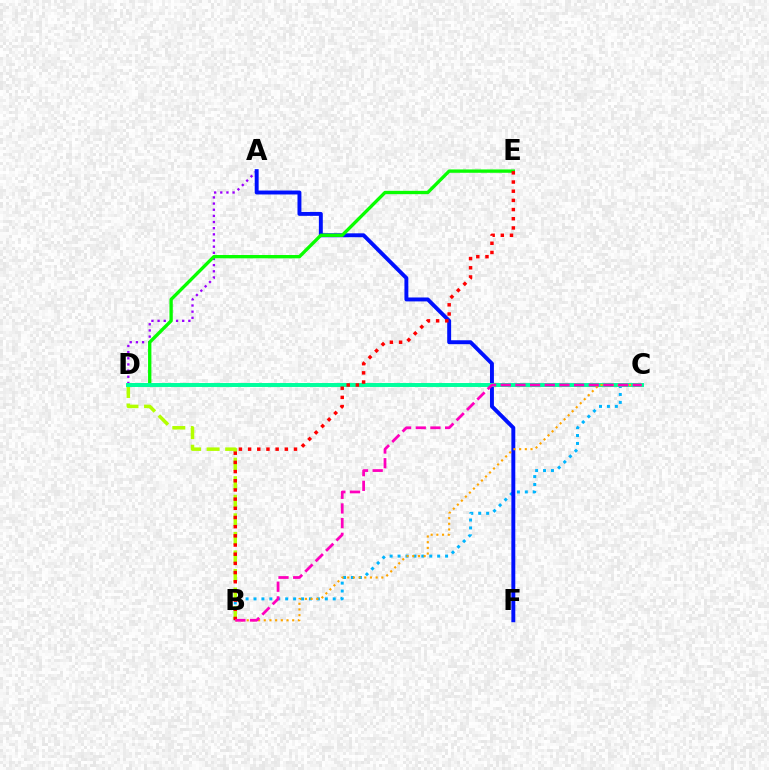{('B', 'C'): [{'color': '#00b5ff', 'line_style': 'dotted', 'thickness': 2.15}, {'color': '#ffa500', 'line_style': 'dotted', 'thickness': 1.54}, {'color': '#ff00bd', 'line_style': 'dashed', 'thickness': 1.99}], ('A', 'D'): [{'color': '#9b00ff', 'line_style': 'dotted', 'thickness': 1.67}], ('B', 'D'): [{'color': '#b3ff00', 'line_style': 'dashed', 'thickness': 2.52}], ('A', 'F'): [{'color': '#0010ff', 'line_style': 'solid', 'thickness': 2.82}], ('D', 'E'): [{'color': '#08ff00', 'line_style': 'solid', 'thickness': 2.4}], ('C', 'D'): [{'color': '#00ff9d', 'line_style': 'solid', 'thickness': 2.85}], ('B', 'E'): [{'color': '#ff0000', 'line_style': 'dotted', 'thickness': 2.49}]}